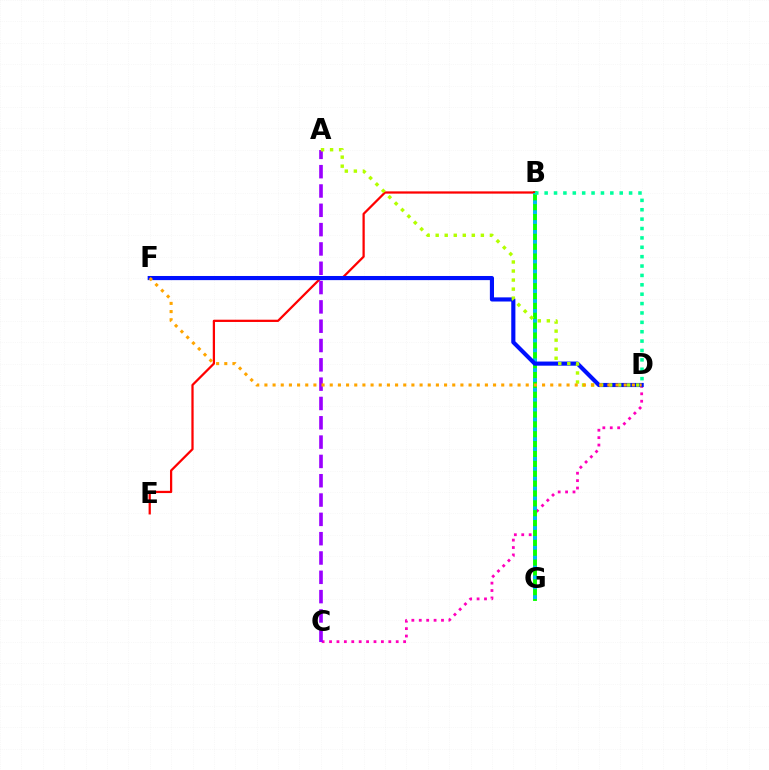{('C', 'D'): [{'color': '#ff00bd', 'line_style': 'dotted', 'thickness': 2.01}], ('B', 'G'): [{'color': '#08ff00', 'line_style': 'solid', 'thickness': 2.8}, {'color': '#00b5ff', 'line_style': 'dotted', 'thickness': 2.68}], ('B', 'E'): [{'color': '#ff0000', 'line_style': 'solid', 'thickness': 1.62}], ('A', 'C'): [{'color': '#9b00ff', 'line_style': 'dashed', 'thickness': 2.62}], ('D', 'F'): [{'color': '#0010ff', 'line_style': 'solid', 'thickness': 2.98}, {'color': '#ffa500', 'line_style': 'dotted', 'thickness': 2.22}], ('A', 'D'): [{'color': '#b3ff00', 'line_style': 'dotted', 'thickness': 2.45}], ('B', 'D'): [{'color': '#00ff9d', 'line_style': 'dotted', 'thickness': 2.55}]}